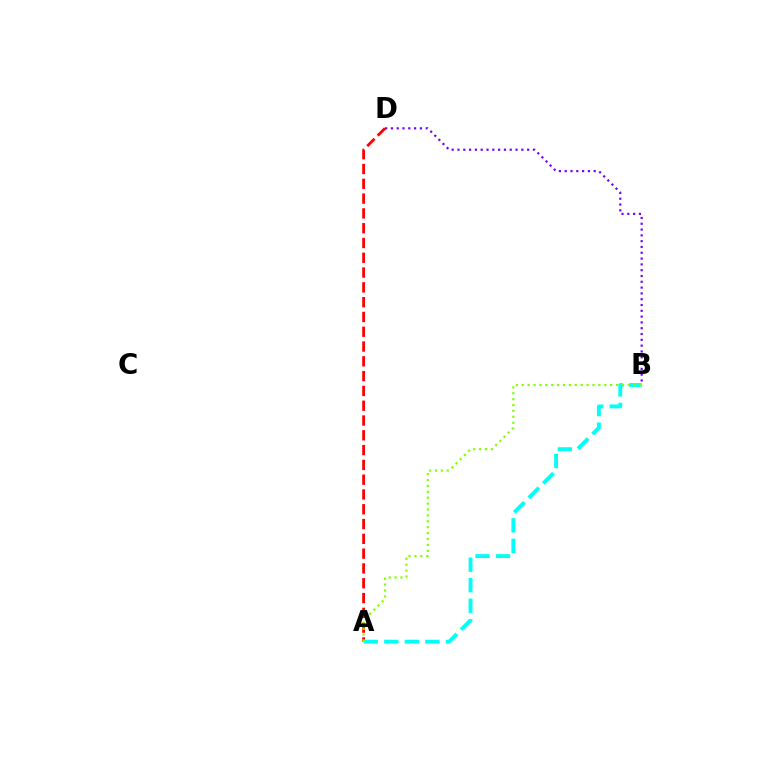{('A', 'D'): [{'color': '#ff0000', 'line_style': 'dashed', 'thickness': 2.01}], ('A', 'B'): [{'color': '#00fff6', 'line_style': 'dashed', 'thickness': 2.79}, {'color': '#84ff00', 'line_style': 'dotted', 'thickness': 1.6}], ('B', 'D'): [{'color': '#7200ff', 'line_style': 'dotted', 'thickness': 1.58}]}